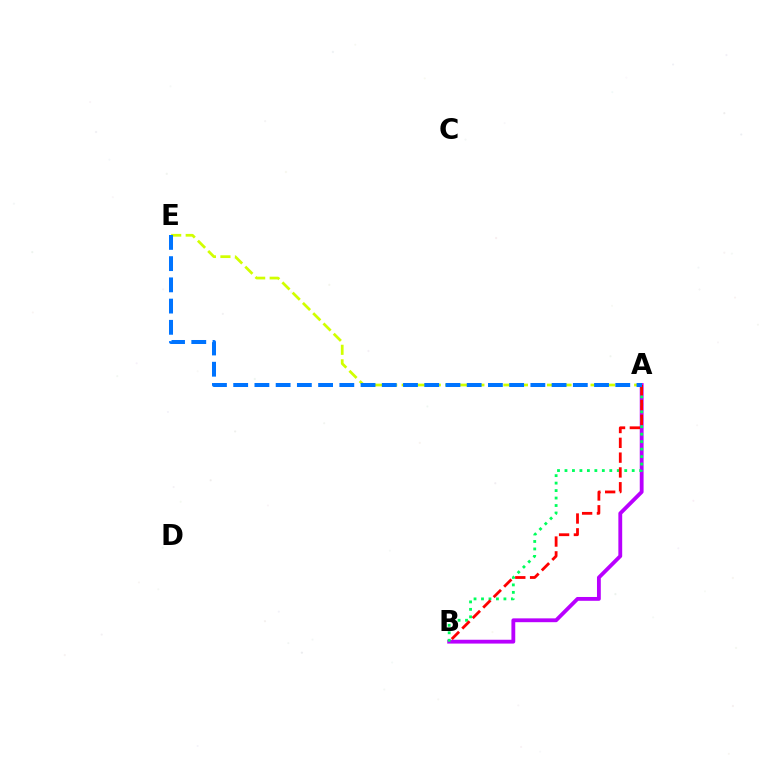{('A', 'B'): [{'color': '#b900ff', 'line_style': 'solid', 'thickness': 2.76}, {'color': '#00ff5c', 'line_style': 'dotted', 'thickness': 2.03}, {'color': '#ff0000', 'line_style': 'dashed', 'thickness': 2.01}], ('A', 'E'): [{'color': '#d1ff00', 'line_style': 'dashed', 'thickness': 1.97}, {'color': '#0074ff', 'line_style': 'dashed', 'thickness': 2.88}]}